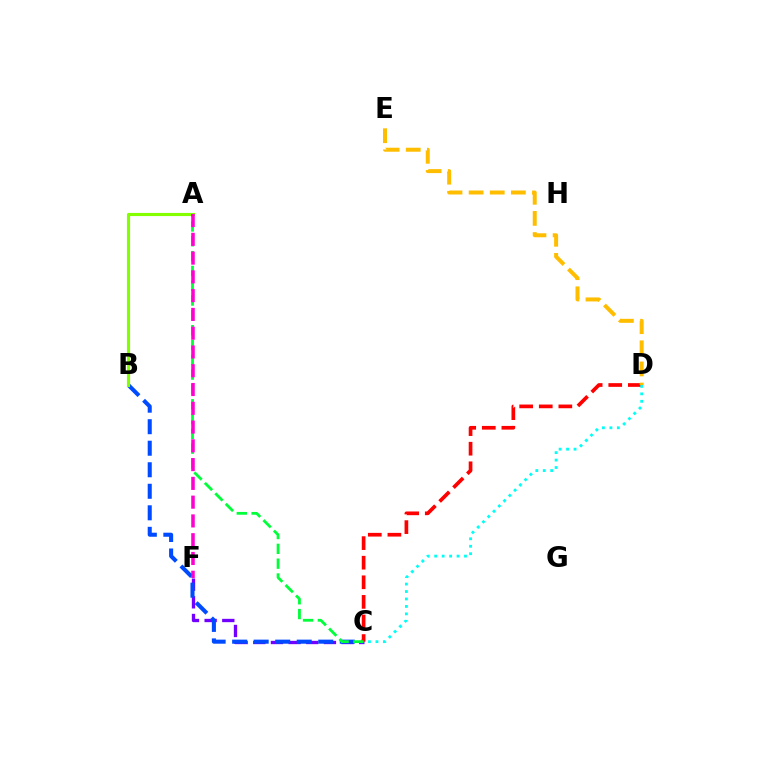{('C', 'F'): [{'color': '#7200ff', 'line_style': 'dashed', 'thickness': 2.4}], ('B', 'C'): [{'color': '#004bff', 'line_style': 'dashed', 'thickness': 2.92}], ('A', 'B'): [{'color': '#84ff00', 'line_style': 'solid', 'thickness': 2.26}], ('C', 'D'): [{'color': '#ff0000', 'line_style': 'dashed', 'thickness': 2.66}, {'color': '#00fff6', 'line_style': 'dotted', 'thickness': 2.03}], ('D', 'E'): [{'color': '#ffbd00', 'line_style': 'dashed', 'thickness': 2.87}], ('A', 'C'): [{'color': '#00ff39', 'line_style': 'dashed', 'thickness': 2.01}], ('A', 'F'): [{'color': '#ff00cf', 'line_style': 'dashed', 'thickness': 2.55}]}